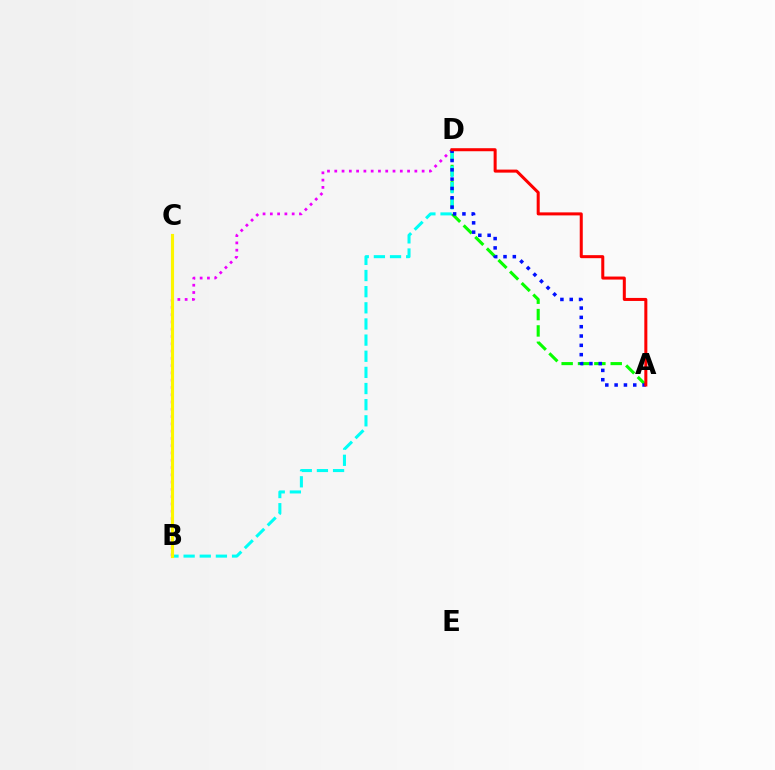{('B', 'D'): [{'color': '#ee00ff', 'line_style': 'dotted', 'thickness': 1.98}, {'color': '#00fff6', 'line_style': 'dashed', 'thickness': 2.19}], ('A', 'D'): [{'color': '#08ff00', 'line_style': 'dashed', 'thickness': 2.22}, {'color': '#0010ff', 'line_style': 'dotted', 'thickness': 2.53}, {'color': '#ff0000', 'line_style': 'solid', 'thickness': 2.18}], ('B', 'C'): [{'color': '#fcf500', 'line_style': 'solid', 'thickness': 2.26}]}